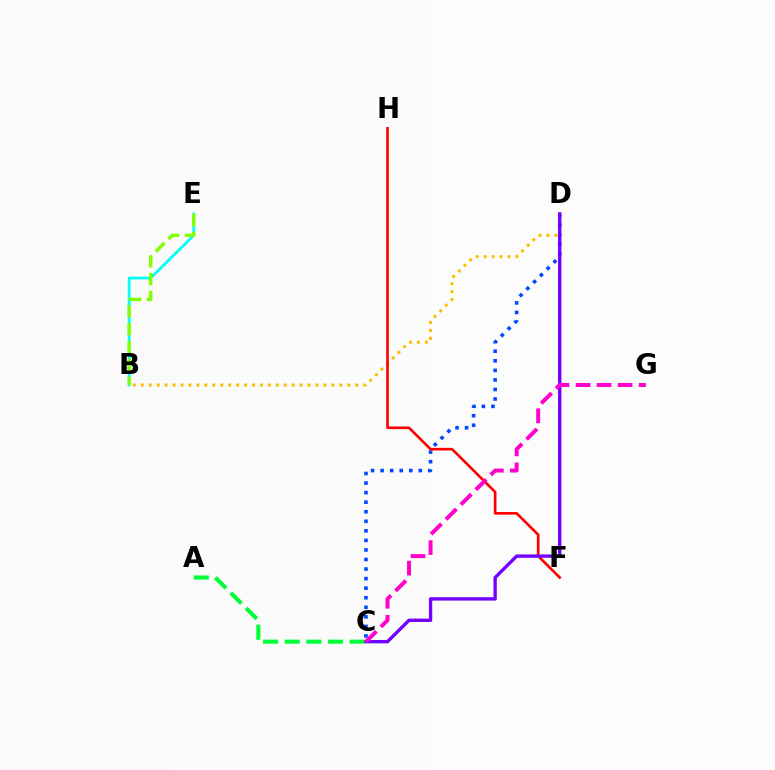{('B', 'E'): [{'color': '#00fff6', 'line_style': 'solid', 'thickness': 1.97}, {'color': '#84ff00', 'line_style': 'dashed', 'thickness': 2.43}], ('C', 'D'): [{'color': '#004bff', 'line_style': 'dotted', 'thickness': 2.6}, {'color': '#7200ff', 'line_style': 'solid', 'thickness': 2.41}], ('A', 'C'): [{'color': '#00ff39', 'line_style': 'dashed', 'thickness': 2.94}], ('B', 'D'): [{'color': '#ffbd00', 'line_style': 'dotted', 'thickness': 2.16}], ('F', 'H'): [{'color': '#ff0000', 'line_style': 'solid', 'thickness': 1.89}], ('C', 'G'): [{'color': '#ff00cf', 'line_style': 'dashed', 'thickness': 2.86}]}